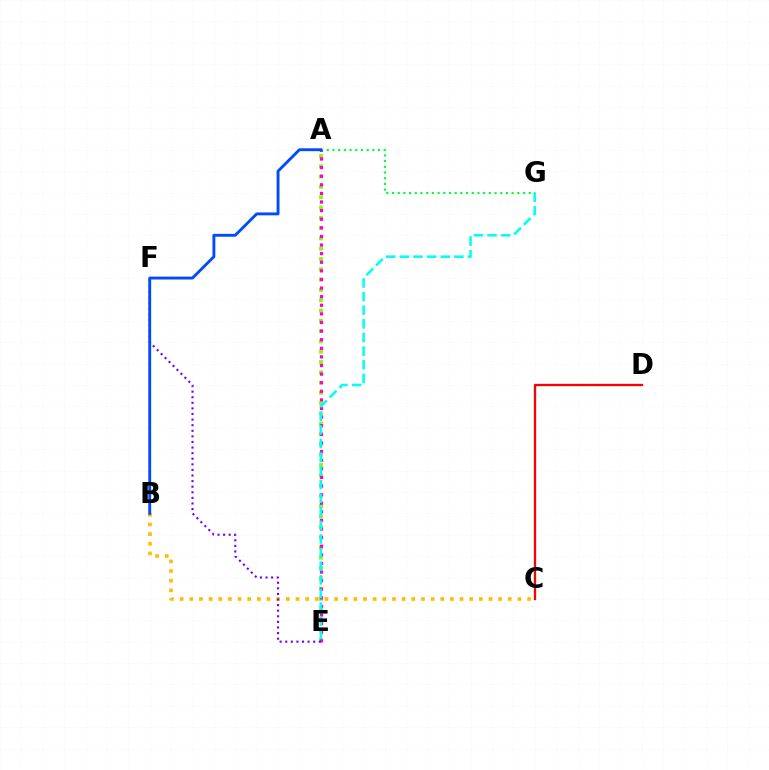{('B', 'C'): [{'color': '#ffbd00', 'line_style': 'dotted', 'thickness': 2.62}], ('A', 'E'): [{'color': '#84ff00', 'line_style': 'dotted', 'thickness': 2.8}, {'color': '#ff00cf', 'line_style': 'dotted', 'thickness': 2.34}], ('C', 'D'): [{'color': '#ff0000', 'line_style': 'solid', 'thickness': 1.66}], ('E', 'G'): [{'color': '#00fff6', 'line_style': 'dashed', 'thickness': 1.85}], ('E', 'F'): [{'color': '#7200ff', 'line_style': 'dotted', 'thickness': 1.52}], ('A', 'G'): [{'color': '#00ff39', 'line_style': 'dotted', 'thickness': 1.55}], ('A', 'B'): [{'color': '#004bff', 'line_style': 'solid', 'thickness': 2.08}]}